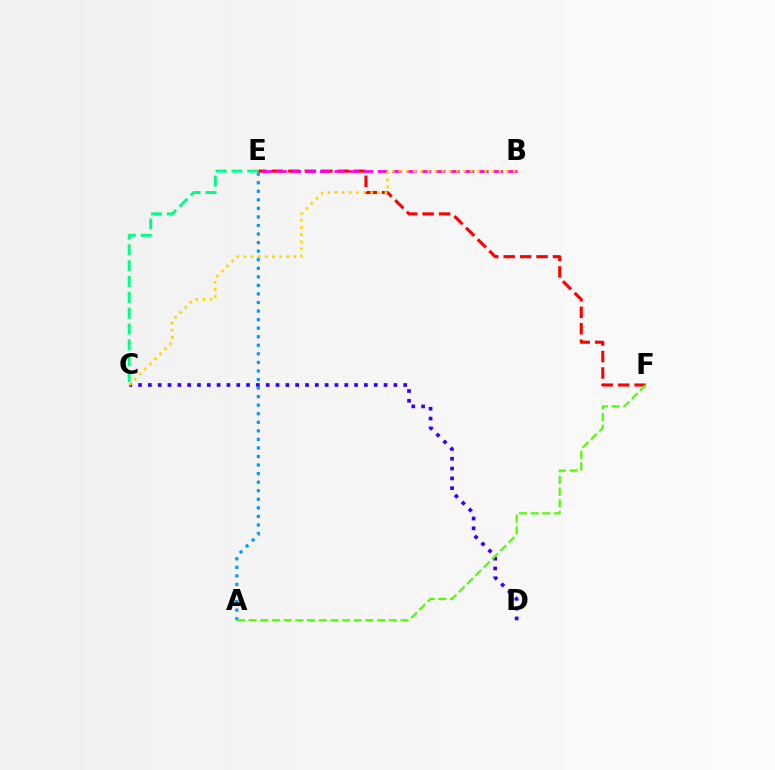{('C', 'D'): [{'color': '#3700ff', 'line_style': 'dotted', 'thickness': 2.67}], ('A', 'E'): [{'color': '#009eff', 'line_style': 'dotted', 'thickness': 2.32}], ('E', 'F'): [{'color': '#ff0000', 'line_style': 'dashed', 'thickness': 2.23}], ('C', 'E'): [{'color': '#00ff86', 'line_style': 'dashed', 'thickness': 2.15}], ('A', 'F'): [{'color': '#4fff00', 'line_style': 'dashed', 'thickness': 1.59}], ('B', 'E'): [{'color': '#ff00ed', 'line_style': 'dashed', 'thickness': 1.96}], ('B', 'C'): [{'color': '#ffd500', 'line_style': 'dotted', 'thickness': 1.94}]}